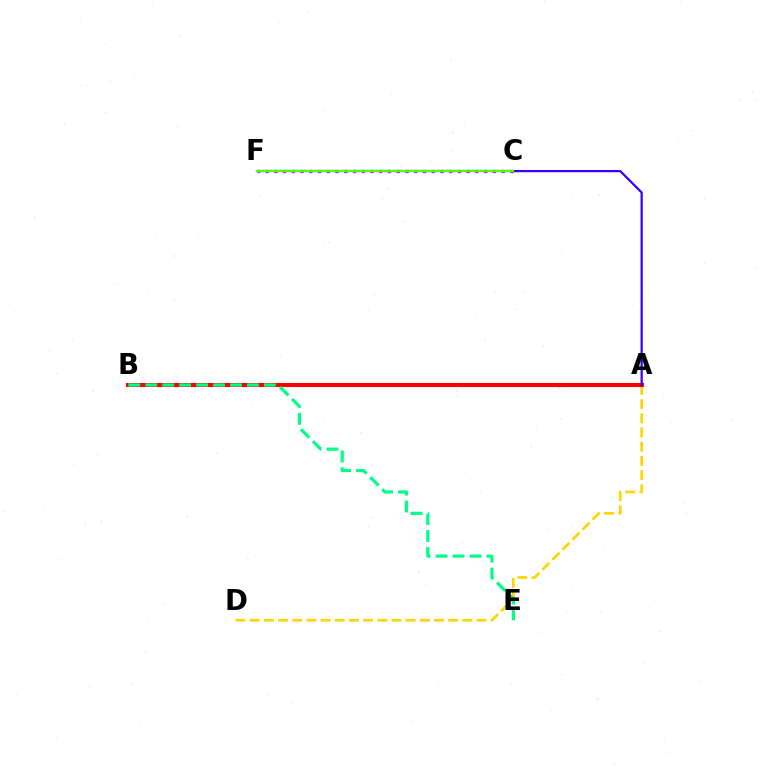{('C', 'F'): [{'color': '#ff00ed', 'line_style': 'dotted', 'thickness': 2.37}, {'color': '#009eff', 'line_style': 'solid', 'thickness': 1.64}, {'color': '#4fff00', 'line_style': 'solid', 'thickness': 1.52}], ('A', 'D'): [{'color': '#ffd500', 'line_style': 'dashed', 'thickness': 1.93}], ('A', 'B'): [{'color': '#ff0000', 'line_style': 'solid', 'thickness': 2.92}], ('A', 'C'): [{'color': '#3700ff', 'line_style': 'solid', 'thickness': 1.61}], ('B', 'E'): [{'color': '#00ff86', 'line_style': 'dashed', 'thickness': 2.3}]}